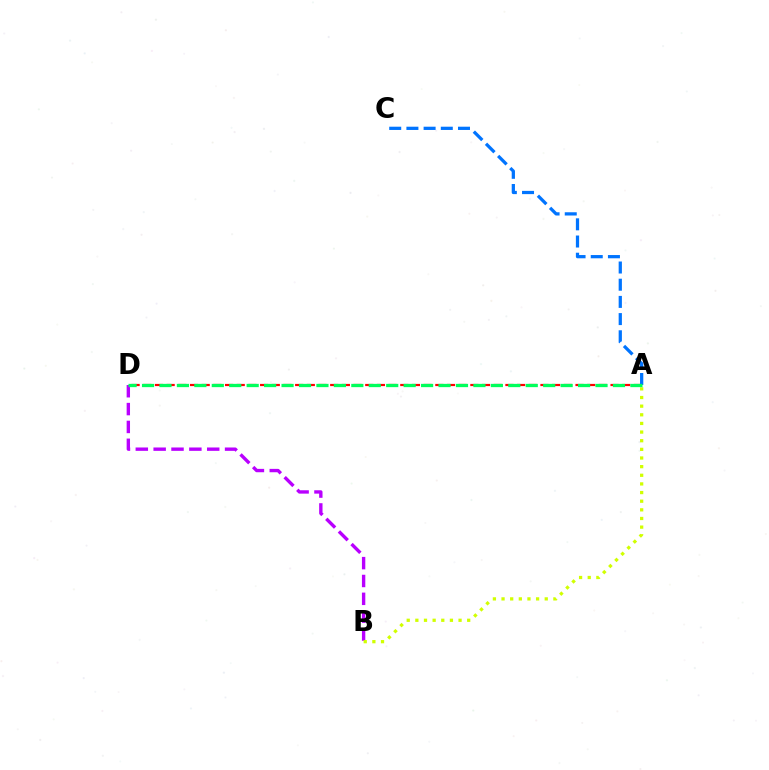{('B', 'D'): [{'color': '#b900ff', 'line_style': 'dashed', 'thickness': 2.43}], ('A', 'D'): [{'color': '#ff0000', 'line_style': 'dashed', 'thickness': 1.59}, {'color': '#00ff5c', 'line_style': 'dashed', 'thickness': 2.37}], ('A', 'B'): [{'color': '#d1ff00', 'line_style': 'dotted', 'thickness': 2.35}], ('A', 'C'): [{'color': '#0074ff', 'line_style': 'dashed', 'thickness': 2.34}]}